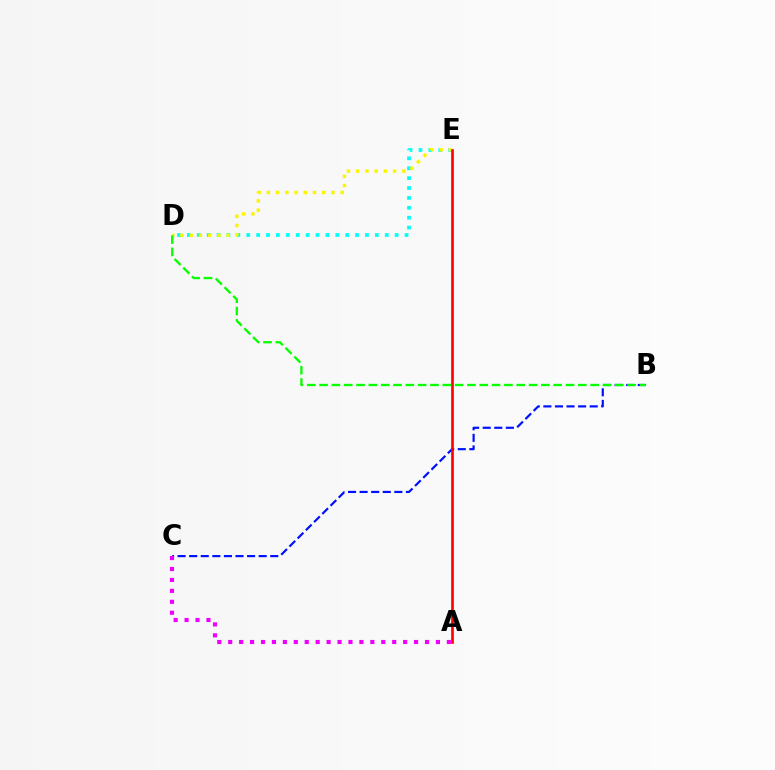{('D', 'E'): [{'color': '#00fff6', 'line_style': 'dotted', 'thickness': 2.69}, {'color': '#fcf500', 'line_style': 'dotted', 'thickness': 2.51}], ('B', 'C'): [{'color': '#0010ff', 'line_style': 'dashed', 'thickness': 1.57}], ('B', 'D'): [{'color': '#08ff00', 'line_style': 'dashed', 'thickness': 1.67}], ('A', 'E'): [{'color': '#ff0000', 'line_style': 'solid', 'thickness': 1.91}], ('A', 'C'): [{'color': '#ee00ff', 'line_style': 'dotted', 'thickness': 2.97}]}